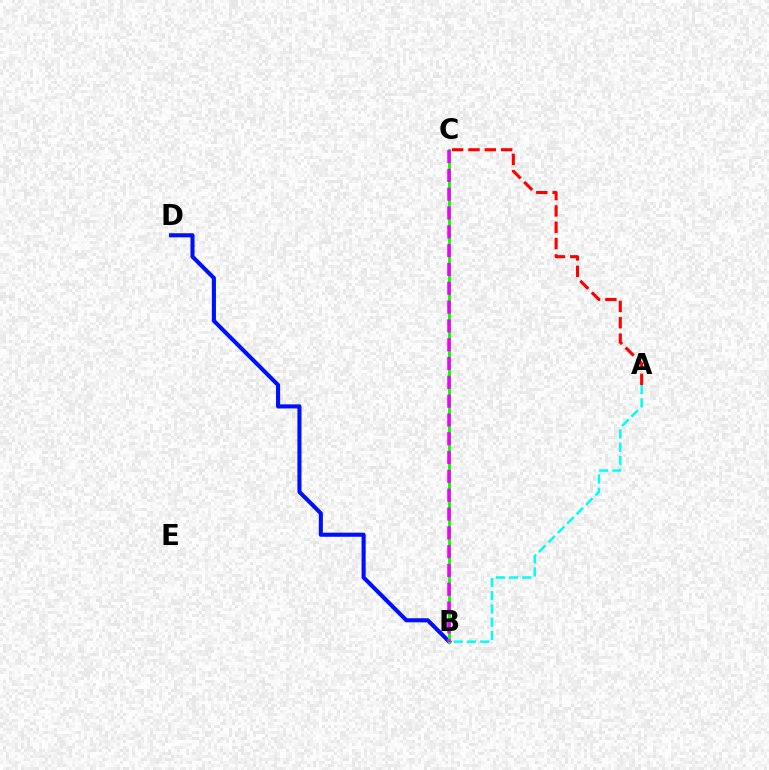{('B', 'C'): [{'color': '#fcf500', 'line_style': 'solid', 'thickness': 1.81}, {'color': '#08ff00', 'line_style': 'solid', 'thickness': 2.06}, {'color': '#ee00ff', 'line_style': 'dashed', 'thickness': 2.56}], ('B', 'D'): [{'color': '#0010ff', 'line_style': 'solid', 'thickness': 2.94}], ('A', 'B'): [{'color': '#00fff6', 'line_style': 'dashed', 'thickness': 1.81}], ('A', 'C'): [{'color': '#ff0000', 'line_style': 'dashed', 'thickness': 2.22}]}